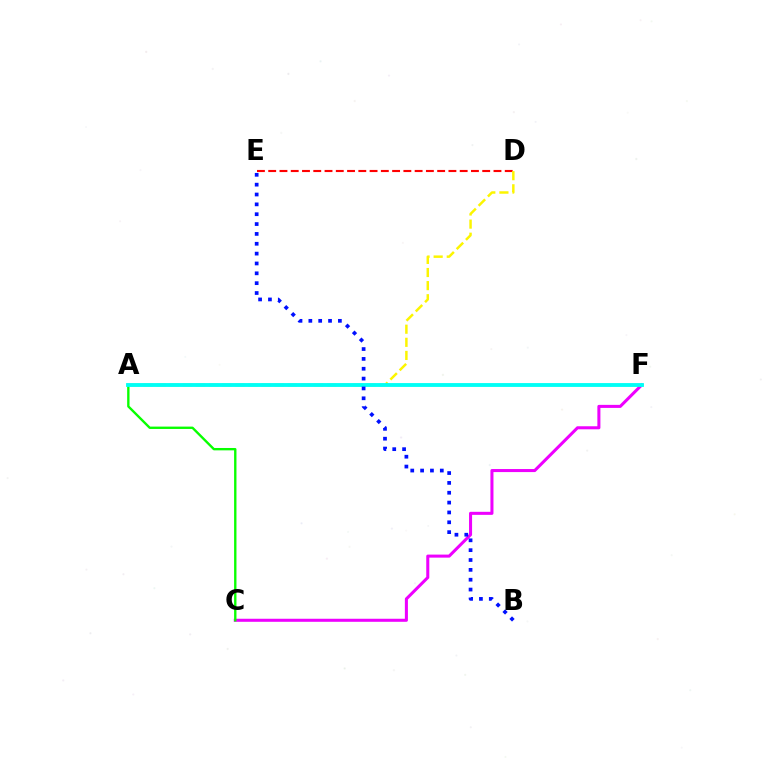{('C', 'F'): [{'color': '#ee00ff', 'line_style': 'solid', 'thickness': 2.19}], ('D', 'E'): [{'color': '#ff0000', 'line_style': 'dashed', 'thickness': 1.53}], ('A', 'C'): [{'color': '#08ff00', 'line_style': 'solid', 'thickness': 1.7}], ('A', 'D'): [{'color': '#fcf500', 'line_style': 'dashed', 'thickness': 1.78}], ('A', 'F'): [{'color': '#00fff6', 'line_style': 'solid', 'thickness': 2.77}], ('B', 'E'): [{'color': '#0010ff', 'line_style': 'dotted', 'thickness': 2.68}]}